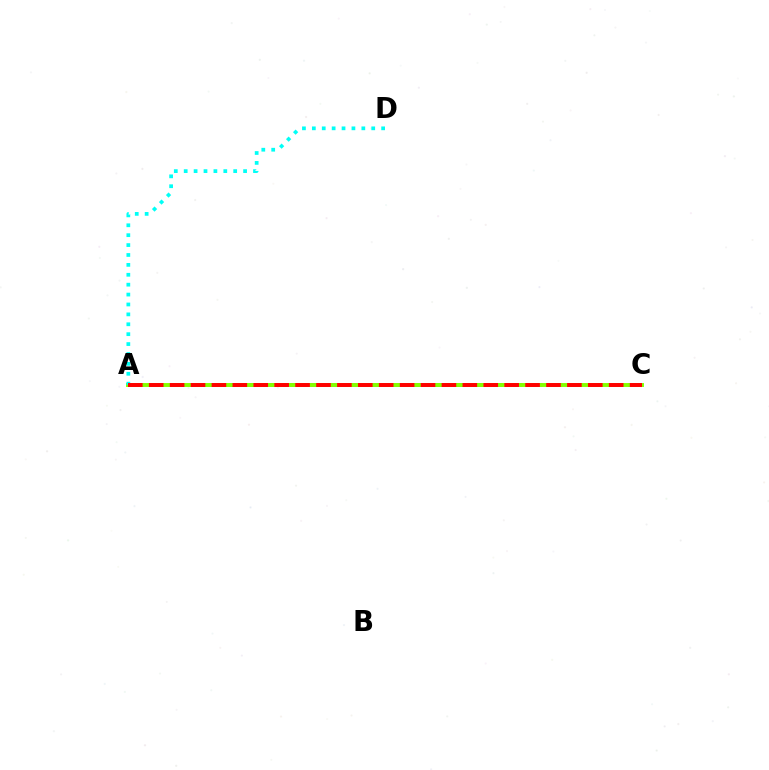{('A', 'C'): [{'color': '#7200ff', 'line_style': 'dashed', 'thickness': 2.71}, {'color': '#84ff00', 'line_style': 'solid', 'thickness': 2.83}, {'color': '#ff0000', 'line_style': 'dashed', 'thickness': 2.84}], ('A', 'D'): [{'color': '#00fff6', 'line_style': 'dotted', 'thickness': 2.69}]}